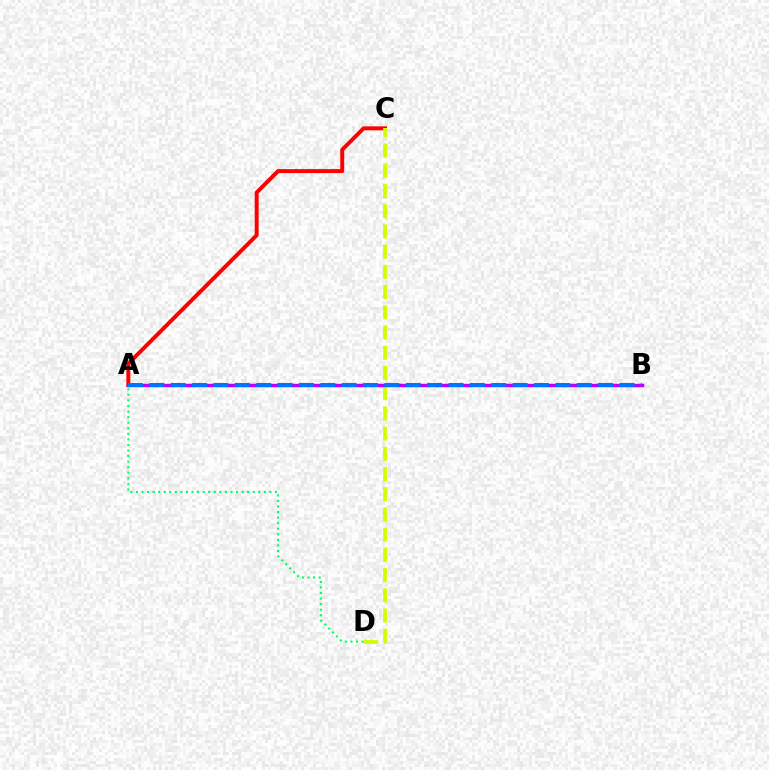{('A', 'C'): [{'color': '#ff0000', 'line_style': 'solid', 'thickness': 2.86}], ('C', 'D'): [{'color': '#d1ff00', 'line_style': 'dashed', 'thickness': 2.75}], ('A', 'D'): [{'color': '#00ff5c', 'line_style': 'dotted', 'thickness': 1.51}], ('A', 'B'): [{'color': '#b900ff', 'line_style': 'solid', 'thickness': 2.47}, {'color': '#0074ff', 'line_style': 'dashed', 'thickness': 2.9}]}